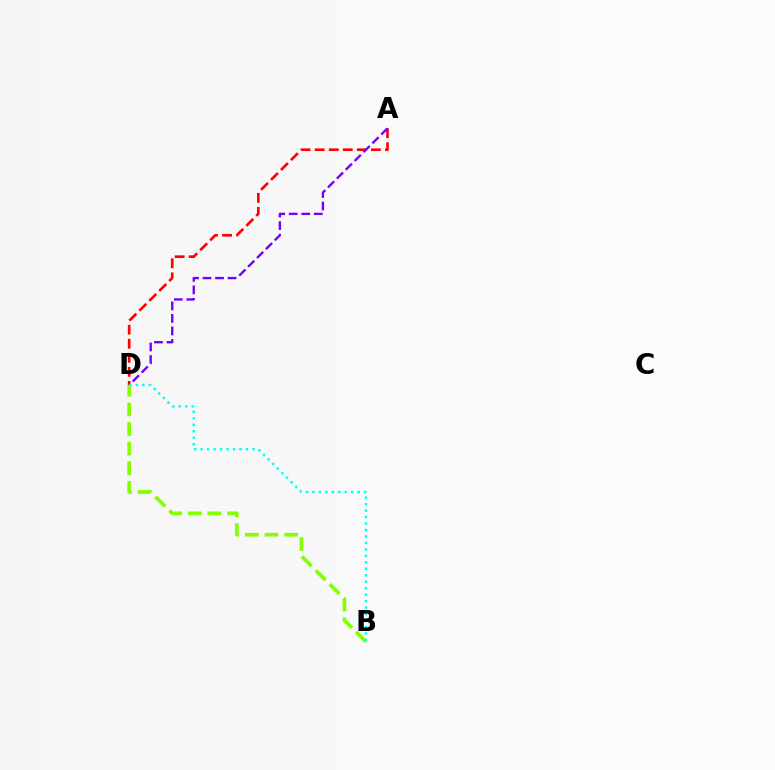{('A', 'D'): [{'color': '#ff0000', 'line_style': 'dashed', 'thickness': 1.91}, {'color': '#7200ff', 'line_style': 'dashed', 'thickness': 1.7}], ('B', 'D'): [{'color': '#84ff00', 'line_style': 'dashed', 'thickness': 2.66}, {'color': '#00fff6', 'line_style': 'dotted', 'thickness': 1.76}]}